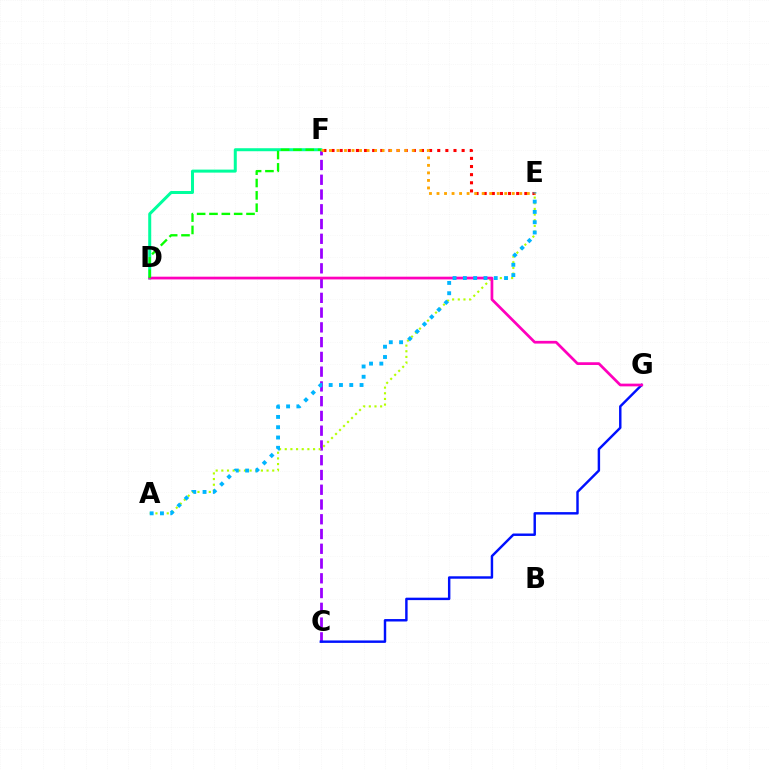{('C', 'F'): [{'color': '#9b00ff', 'line_style': 'dashed', 'thickness': 2.01}], ('A', 'E'): [{'color': '#b3ff00', 'line_style': 'dotted', 'thickness': 1.54}, {'color': '#00b5ff', 'line_style': 'dotted', 'thickness': 2.8}], ('D', 'F'): [{'color': '#00ff9d', 'line_style': 'solid', 'thickness': 2.17}, {'color': '#08ff00', 'line_style': 'dashed', 'thickness': 1.68}], ('E', 'F'): [{'color': '#ff0000', 'line_style': 'dotted', 'thickness': 2.21}, {'color': '#ffa500', 'line_style': 'dotted', 'thickness': 2.05}], ('C', 'G'): [{'color': '#0010ff', 'line_style': 'solid', 'thickness': 1.76}], ('D', 'G'): [{'color': '#ff00bd', 'line_style': 'solid', 'thickness': 1.96}]}